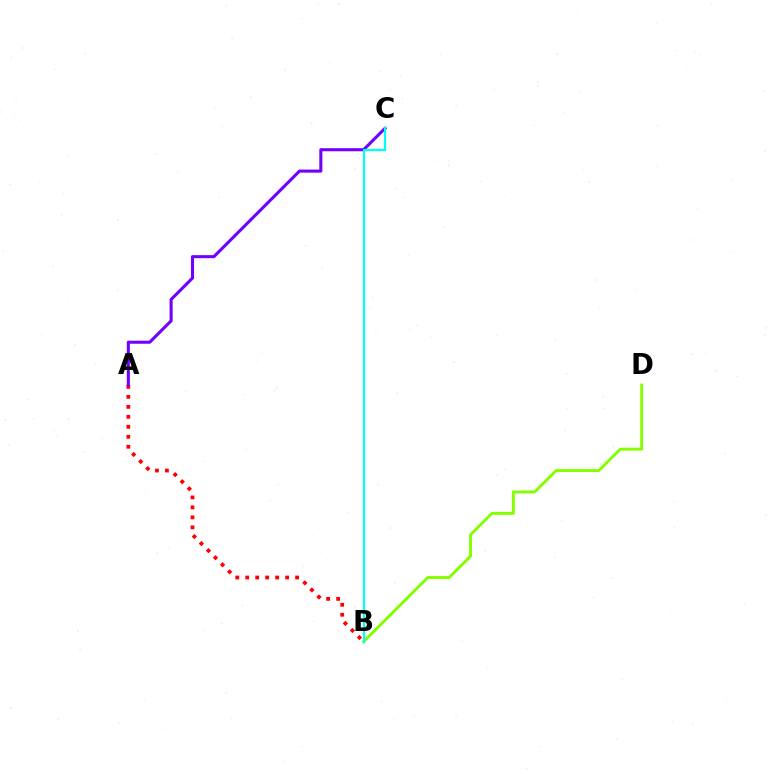{('A', 'B'): [{'color': '#ff0000', 'line_style': 'dotted', 'thickness': 2.71}], ('A', 'C'): [{'color': '#7200ff', 'line_style': 'solid', 'thickness': 2.21}], ('B', 'D'): [{'color': '#84ff00', 'line_style': 'solid', 'thickness': 2.09}], ('B', 'C'): [{'color': '#00fff6', 'line_style': 'solid', 'thickness': 1.59}]}